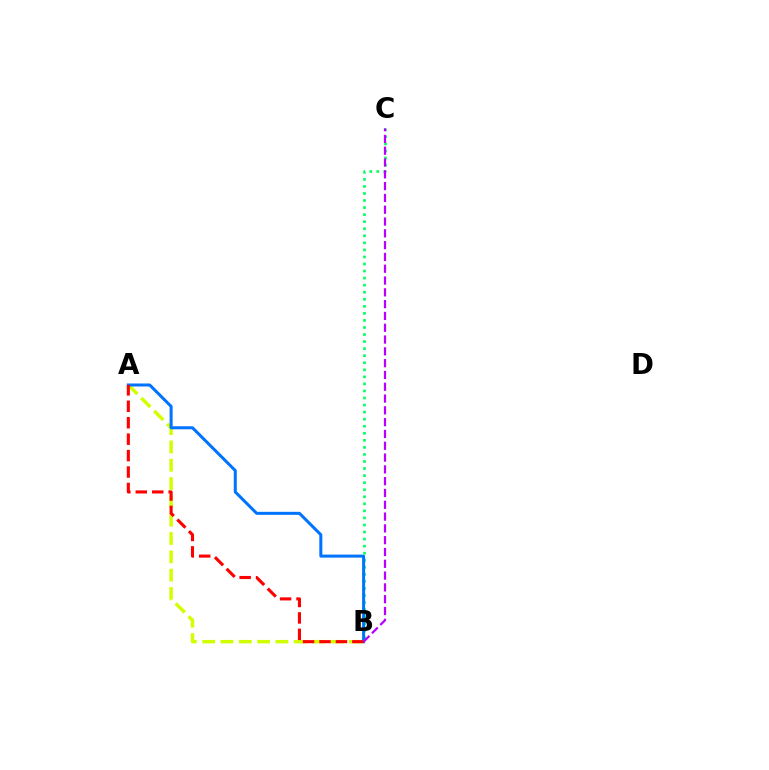{('B', 'C'): [{'color': '#00ff5c', 'line_style': 'dotted', 'thickness': 1.92}, {'color': '#b900ff', 'line_style': 'dashed', 'thickness': 1.6}], ('A', 'B'): [{'color': '#d1ff00', 'line_style': 'dashed', 'thickness': 2.49}, {'color': '#0074ff', 'line_style': 'solid', 'thickness': 2.17}, {'color': '#ff0000', 'line_style': 'dashed', 'thickness': 2.23}]}